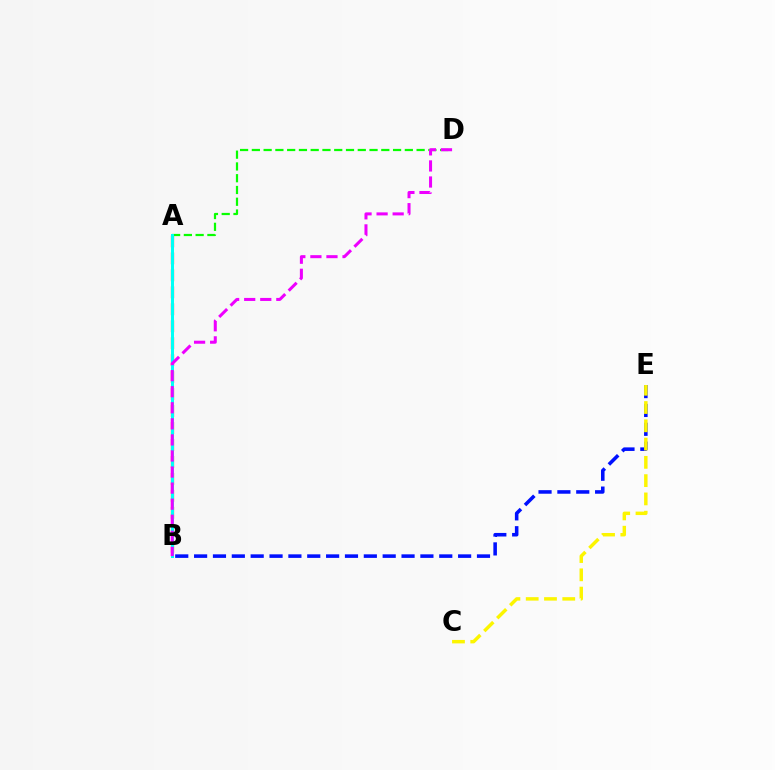{('A', 'B'): [{'color': '#ff0000', 'line_style': 'dashed', 'thickness': 2.3}, {'color': '#00fff6', 'line_style': 'solid', 'thickness': 2.16}], ('B', 'E'): [{'color': '#0010ff', 'line_style': 'dashed', 'thickness': 2.56}], ('C', 'E'): [{'color': '#fcf500', 'line_style': 'dashed', 'thickness': 2.48}], ('A', 'D'): [{'color': '#08ff00', 'line_style': 'dashed', 'thickness': 1.6}], ('B', 'D'): [{'color': '#ee00ff', 'line_style': 'dashed', 'thickness': 2.18}]}